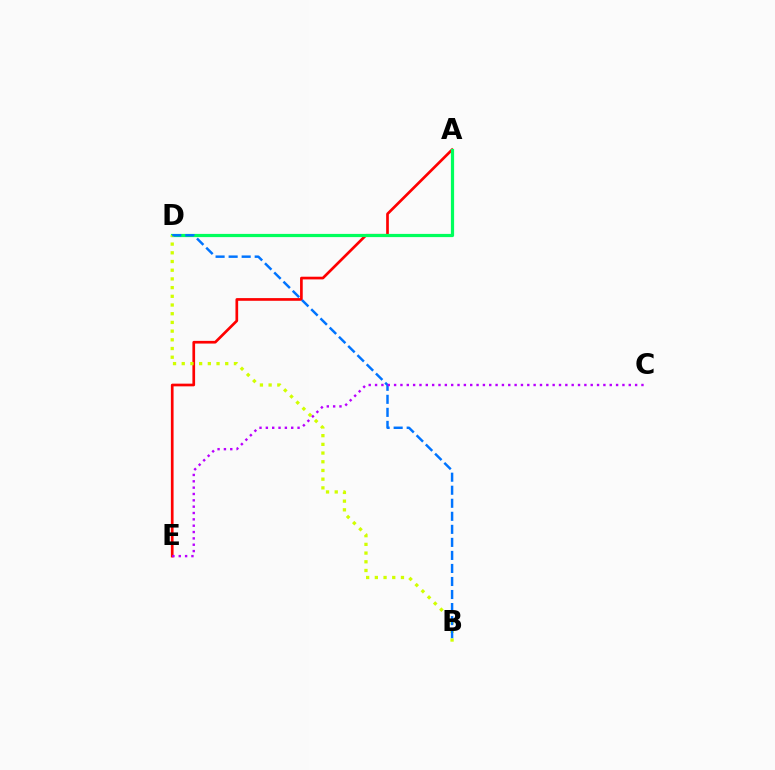{('A', 'E'): [{'color': '#ff0000', 'line_style': 'solid', 'thickness': 1.93}], ('A', 'D'): [{'color': '#00ff5c', 'line_style': 'solid', 'thickness': 2.31}], ('B', 'D'): [{'color': '#d1ff00', 'line_style': 'dotted', 'thickness': 2.36}, {'color': '#0074ff', 'line_style': 'dashed', 'thickness': 1.77}], ('C', 'E'): [{'color': '#b900ff', 'line_style': 'dotted', 'thickness': 1.72}]}